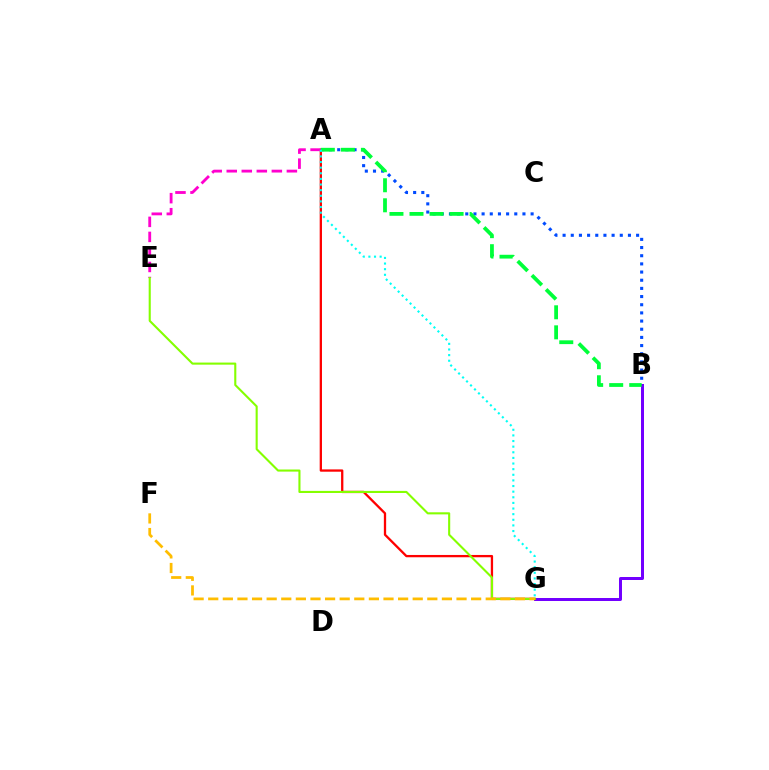{('A', 'B'): [{'color': '#004bff', 'line_style': 'dotted', 'thickness': 2.22}, {'color': '#00ff39', 'line_style': 'dashed', 'thickness': 2.72}], ('B', 'G'): [{'color': '#7200ff', 'line_style': 'solid', 'thickness': 2.16}], ('A', 'G'): [{'color': '#ff0000', 'line_style': 'solid', 'thickness': 1.65}, {'color': '#00fff6', 'line_style': 'dotted', 'thickness': 1.53}], ('A', 'E'): [{'color': '#ff00cf', 'line_style': 'dashed', 'thickness': 2.04}], ('E', 'G'): [{'color': '#84ff00', 'line_style': 'solid', 'thickness': 1.51}], ('F', 'G'): [{'color': '#ffbd00', 'line_style': 'dashed', 'thickness': 1.98}]}